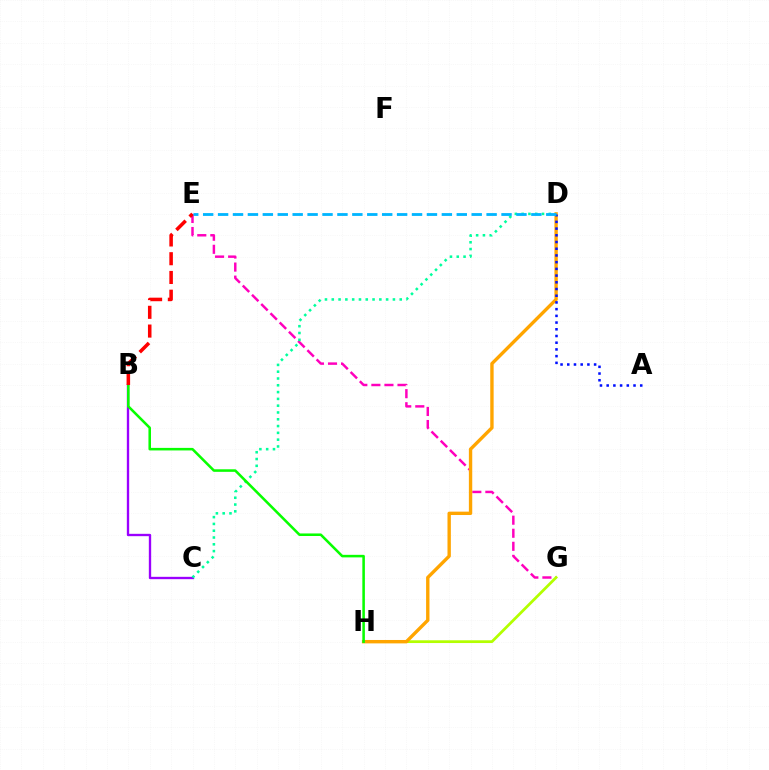{('B', 'C'): [{'color': '#9b00ff', 'line_style': 'solid', 'thickness': 1.69}], ('E', 'G'): [{'color': '#ff00bd', 'line_style': 'dashed', 'thickness': 1.77}], ('G', 'H'): [{'color': '#b3ff00', 'line_style': 'solid', 'thickness': 1.98}], ('C', 'D'): [{'color': '#00ff9d', 'line_style': 'dotted', 'thickness': 1.85}], ('D', 'H'): [{'color': '#ffa500', 'line_style': 'solid', 'thickness': 2.43}], ('B', 'H'): [{'color': '#08ff00', 'line_style': 'solid', 'thickness': 1.84}], ('A', 'D'): [{'color': '#0010ff', 'line_style': 'dotted', 'thickness': 1.82}], ('B', 'E'): [{'color': '#ff0000', 'line_style': 'dashed', 'thickness': 2.55}], ('D', 'E'): [{'color': '#00b5ff', 'line_style': 'dashed', 'thickness': 2.03}]}